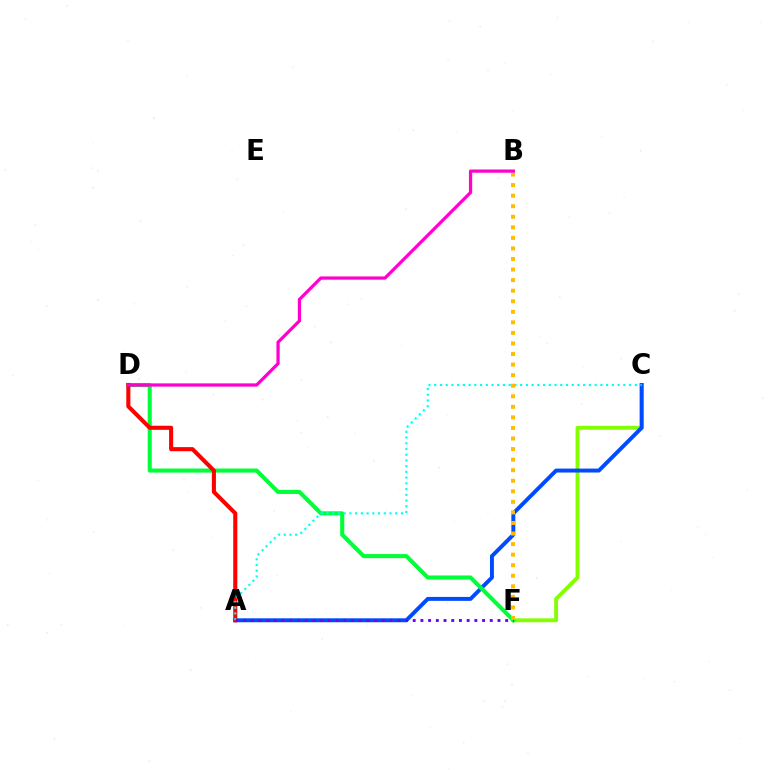{('C', 'F'): [{'color': '#84ff00', 'line_style': 'solid', 'thickness': 2.8}], ('A', 'C'): [{'color': '#004bff', 'line_style': 'solid', 'thickness': 2.84}, {'color': '#00fff6', 'line_style': 'dotted', 'thickness': 1.56}], ('D', 'F'): [{'color': '#00ff39', 'line_style': 'solid', 'thickness': 2.93}], ('A', 'D'): [{'color': '#ff0000', 'line_style': 'solid', 'thickness': 2.94}], ('A', 'F'): [{'color': '#7200ff', 'line_style': 'dotted', 'thickness': 2.09}], ('B', 'F'): [{'color': '#ffbd00', 'line_style': 'dotted', 'thickness': 2.87}], ('B', 'D'): [{'color': '#ff00cf', 'line_style': 'solid', 'thickness': 2.33}]}